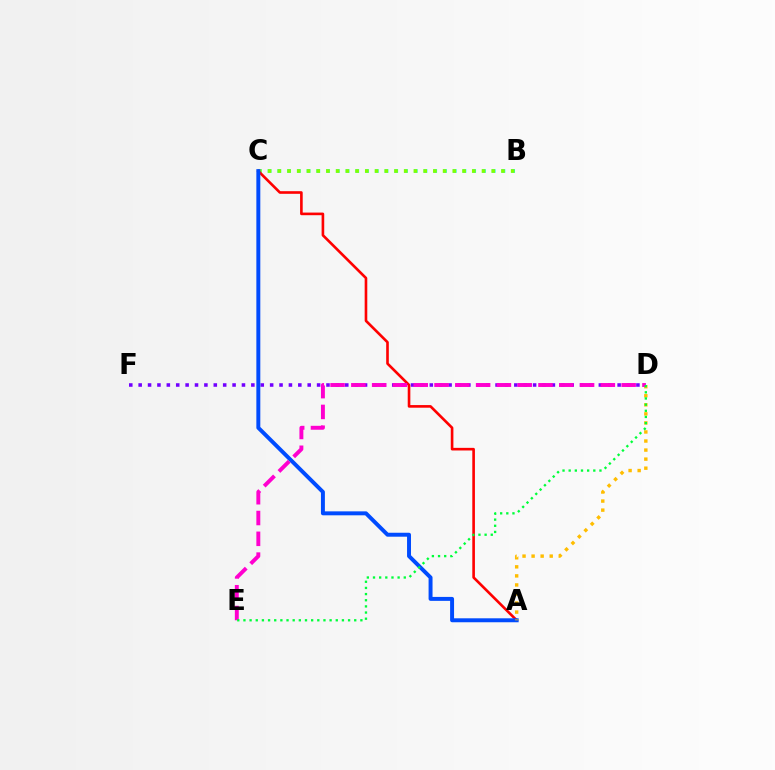{('B', 'C'): [{'color': '#00fff6', 'line_style': 'dotted', 'thickness': 2.65}, {'color': '#84ff00', 'line_style': 'dotted', 'thickness': 2.64}], ('D', 'F'): [{'color': '#7200ff', 'line_style': 'dotted', 'thickness': 2.55}], ('A', 'C'): [{'color': '#ff0000', 'line_style': 'solid', 'thickness': 1.89}, {'color': '#004bff', 'line_style': 'solid', 'thickness': 2.84}], ('A', 'D'): [{'color': '#ffbd00', 'line_style': 'dotted', 'thickness': 2.46}], ('D', 'E'): [{'color': '#ff00cf', 'line_style': 'dashed', 'thickness': 2.82}, {'color': '#00ff39', 'line_style': 'dotted', 'thickness': 1.67}]}